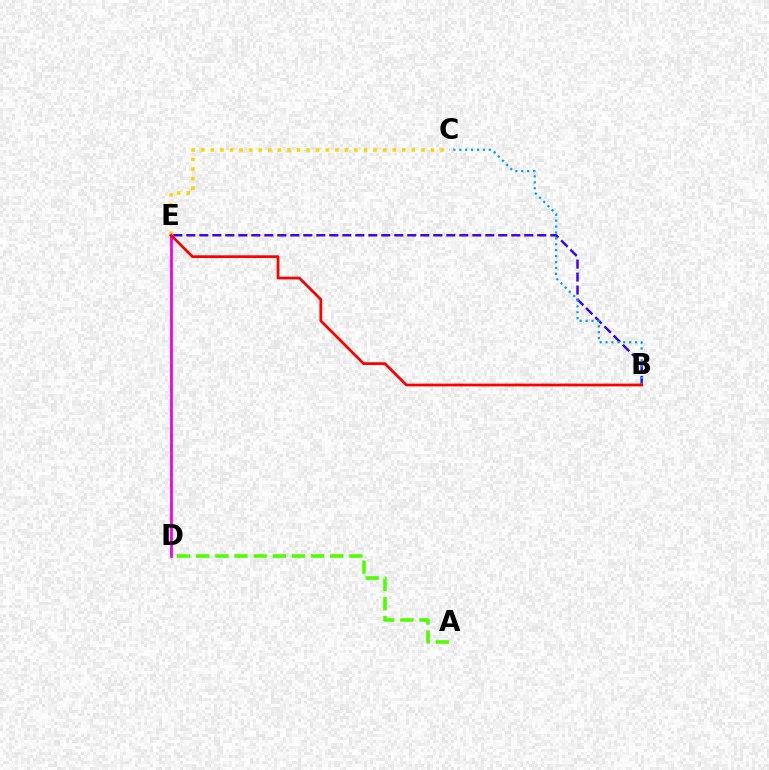{('D', 'E'): [{'color': '#00ff86', 'line_style': 'dashed', 'thickness': 1.57}, {'color': '#ff00ed', 'line_style': 'solid', 'thickness': 2.03}], ('B', 'E'): [{'color': '#3700ff', 'line_style': 'dashed', 'thickness': 1.77}, {'color': '#ff0000', 'line_style': 'solid', 'thickness': 1.99}], ('A', 'D'): [{'color': '#4fff00', 'line_style': 'dashed', 'thickness': 2.6}], ('B', 'C'): [{'color': '#009eff', 'line_style': 'dotted', 'thickness': 1.6}], ('C', 'E'): [{'color': '#ffd500', 'line_style': 'dotted', 'thickness': 2.6}]}